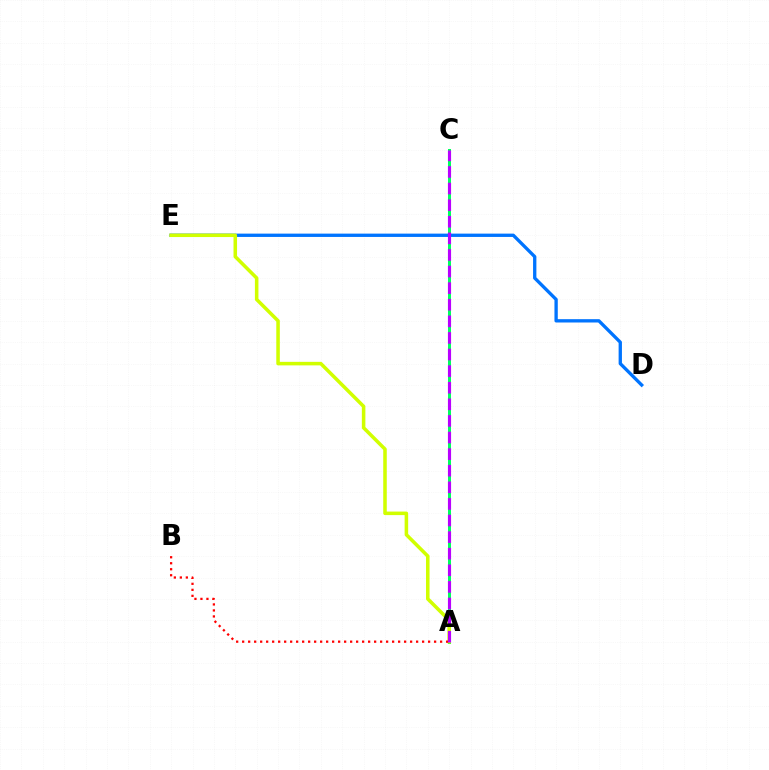{('A', 'C'): [{'color': '#00ff5c', 'line_style': 'solid', 'thickness': 2.17}, {'color': '#b900ff', 'line_style': 'dashed', 'thickness': 2.25}], ('D', 'E'): [{'color': '#0074ff', 'line_style': 'solid', 'thickness': 2.39}], ('A', 'E'): [{'color': '#d1ff00', 'line_style': 'solid', 'thickness': 2.55}], ('A', 'B'): [{'color': '#ff0000', 'line_style': 'dotted', 'thickness': 1.63}]}